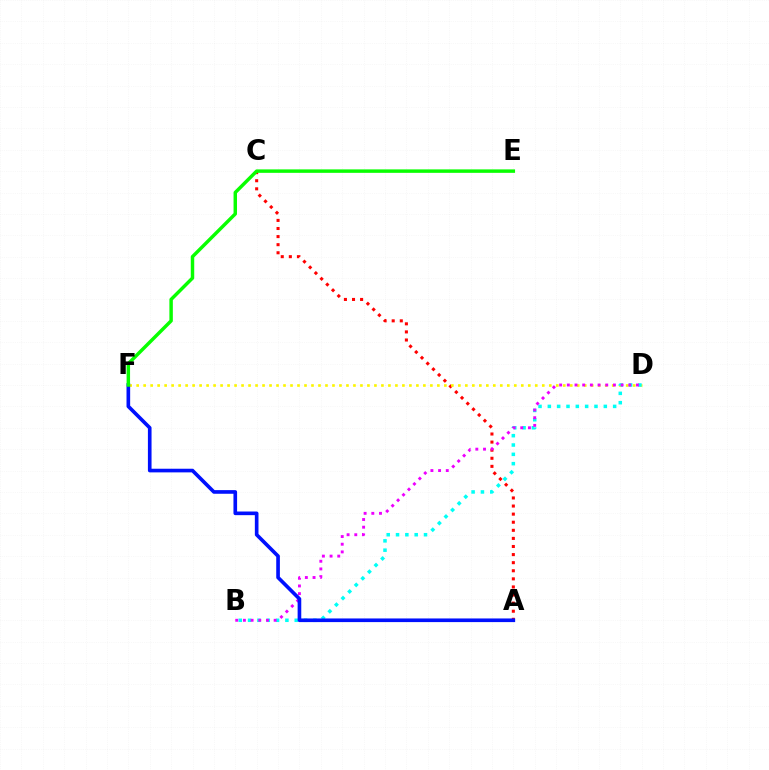{('A', 'C'): [{'color': '#ff0000', 'line_style': 'dotted', 'thickness': 2.2}], ('D', 'F'): [{'color': '#fcf500', 'line_style': 'dotted', 'thickness': 1.9}], ('B', 'D'): [{'color': '#00fff6', 'line_style': 'dotted', 'thickness': 2.53}, {'color': '#ee00ff', 'line_style': 'dotted', 'thickness': 2.09}], ('A', 'F'): [{'color': '#0010ff', 'line_style': 'solid', 'thickness': 2.62}], ('E', 'F'): [{'color': '#08ff00', 'line_style': 'solid', 'thickness': 2.49}]}